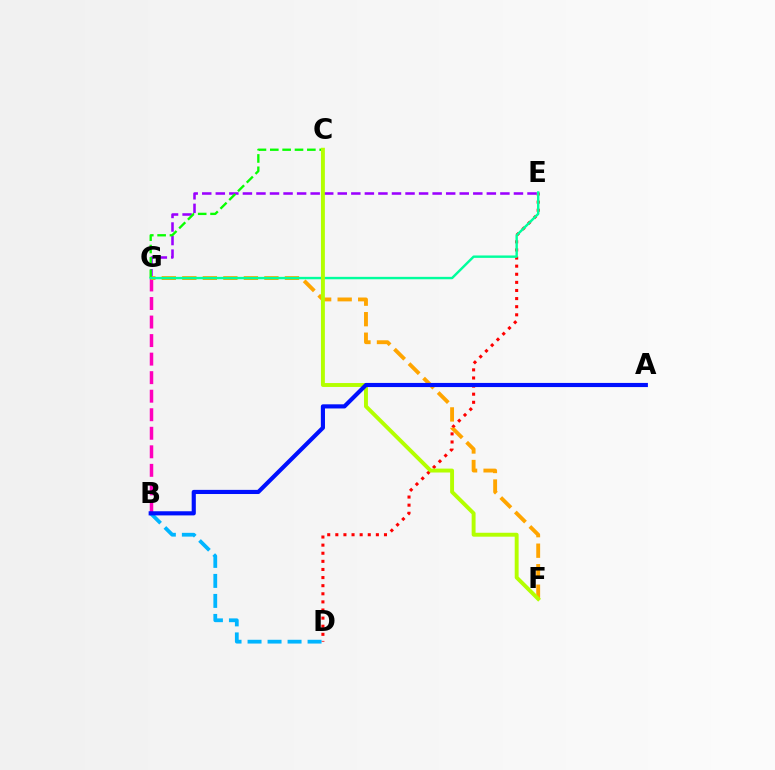{('D', 'E'): [{'color': '#ff0000', 'line_style': 'dotted', 'thickness': 2.2}], ('E', 'G'): [{'color': '#9b00ff', 'line_style': 'dashed', 'thickness': 1.84}, {'color': '#00ff9d', 'line_style': 'solid', 'thickness': 1.74}], ('B', 'G'): [{'color': '#ff00bd', 'line_style': 'dashed', 'thickness': 2.52}], ('B', 'D'): [{'color': '#00b5ff', 'line_style': 'dashed', 'thickness': 2.72}], ('F', 'G'): [{'color': '#ffa500', 'line_style': 'dashed', 'thickness': 2.79}], ('C', 'G'): [{'color': '#08ff00', 'line_style': 'dashed', 'thickness': 1.68}], ('C', 'F'): [{'color': '#b3ff00', 'line_style': 'solid', 'thickness': 2.81}], ('A', 'B'): [{'color': '#0010ff', 'line_style': 'solid', 'thickness': 2.98}]}